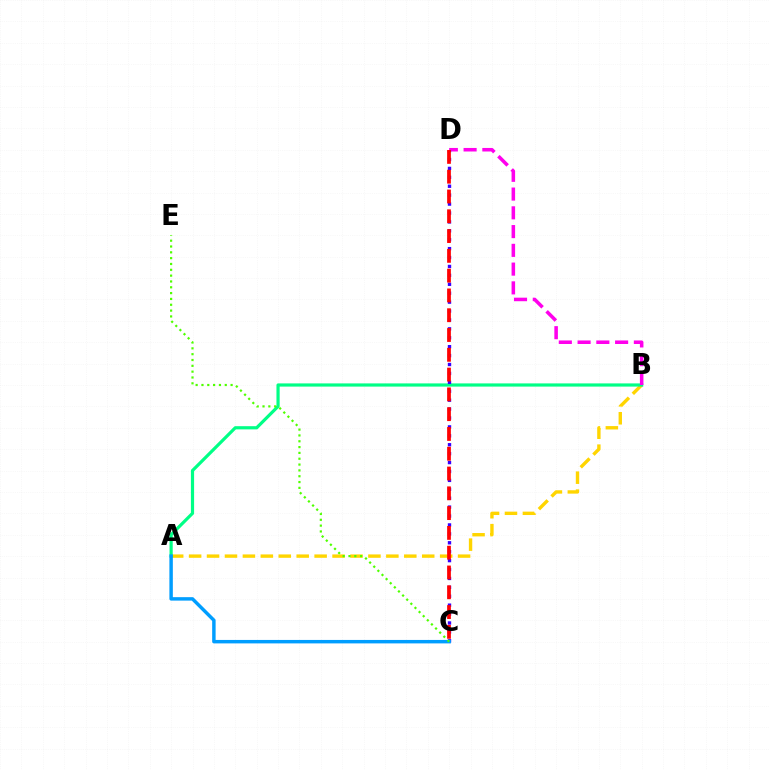{('A', 'B'): [{'color': '#ffd500', 'line_style': 'dashed', 'thickness': 2.44}, {'color': '#00ff86', 'line_style': 'solid', 'thickness': 2.3}], ('B', 'D'): [{'color': '#ff00ed', 'line_style': 'dashed', 'thickness': 2.55}], ('C', 'D'): [{'color': '#3700ff', 'line_style': 'dotted', 'thickness': 2.42}, {'color': '#ff0000', 'line_style': 'dashed', 'thickness': 2.69}], ('A', 'C'): [{'color': '#009eff', 'line_style': 'solid', 'thickness': 2.49}], ('C', 'E'): [{'color': '#4fff00', 'line_style': 'dotted', 'thickness': 1.58}]}